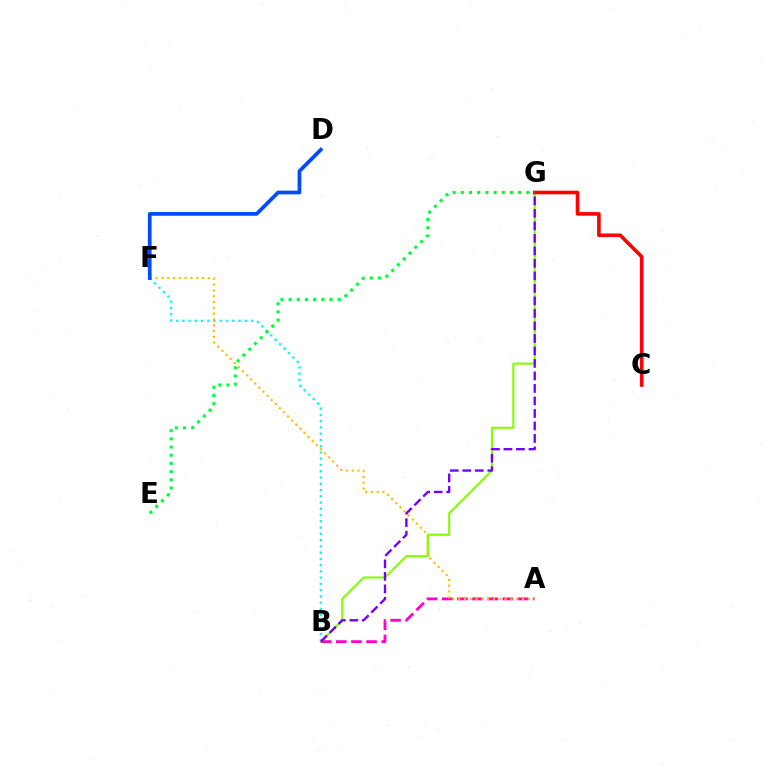{('A', 'B'): [{'color': '#ff00cf', 'line_style': 'dashed', 'thickness': 2.06}], ('B', 'F'): [{'color': '#00fff6', 'line_style': 'dotted', 'thickness': 1.7}], ('A', 'F'): [{'color': '#ffbd00', 'line_style': 'dotted', 'thickness': 1.58}], ('B', 'G'): [{'color': '#84ff00', 'line_style': 'solid', 'thickness': 1.54}, {'color': '#7200ff', 'line_style': 'dashed', 'thickness': 1.7}], ('C', 'G'): [{'color': '#ff0000', 'line_style': 'solid', 'thickness': 2.59}], ('D', 'F'): [{'color': '#004bff', 'line_style': 'solid', 'thickness': 2.68}], ('E', 'G'): [{'color': '#00ff39', 'line_style': 'dotted', 'thickness': 2.22}]}